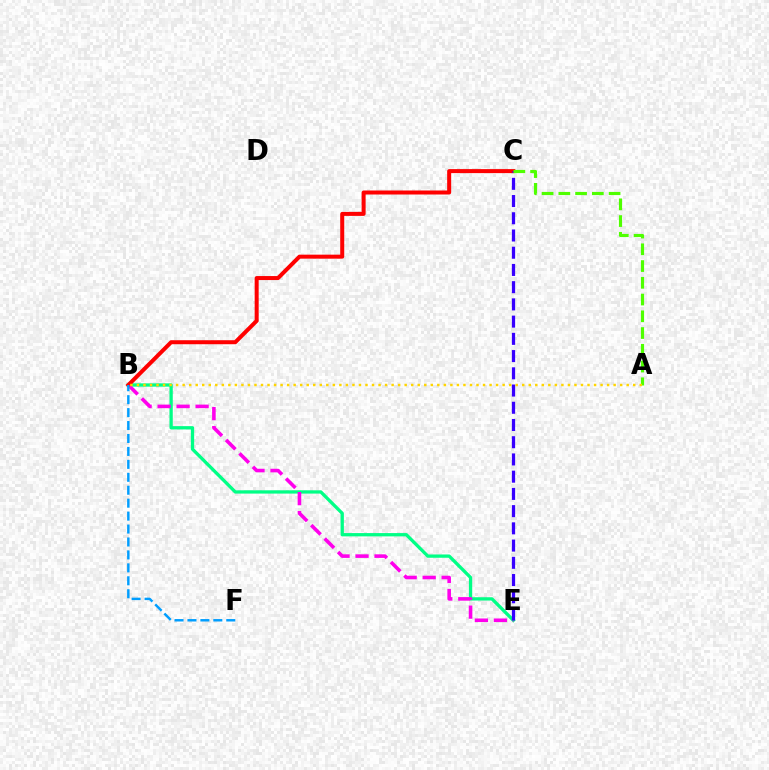{('B', 'E'): [{'color': '#00ff86', 'line_style': 'solid', 'thickness': 2.37}, {'color': '#ff00ed', 'line_style': 'dashed', 'thickness': 2.58}], ('B', 'C'): [{'color': '#ff0000', 'line_style': 'solid', 'thickness': 2.89}], ('C', 'E'): [{'color': '#3700ff', 'line_style': 'dashed', 'thickness': 2.34}], ('A', 'C'): [{'color': '#4fff00', 'line_style': 'dashed', 'thickness': 2.28}], ('A', 'B'): [{'color': '#ffd500', 'line_style': 'dotted', 'thickness': 1.77}], ('B', 'F'): [{'color': '#009eff', 'line_style': 'dashed', 'thickness': 1.76}]}